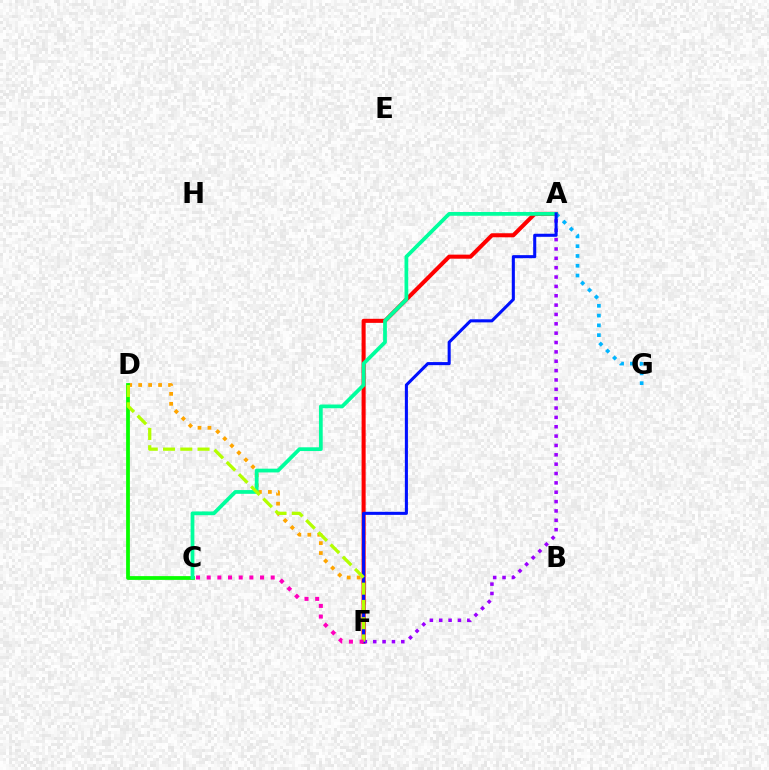{('D', 'F'): [{'color': '#ffa500', 'line_style': 'dotted', 'thickness': 2.7}, {'color': '#b3ff00', 'line_style': 'dashed', 'thickness': 2.34}], ('C', 'D'): [{'color': '#08ff00', 'line_style': 'solid', 'thickness': 2.71}], ('A', 'G'): [{'color': '#00b5ff', 'line_style': 'dotted', 'thickness': 2.66}], ('A', 'F'): [{'color': '#ff0000', 'line_style': 'solid', 'thickness': 2.92}, {'color': '#9b00ff', 'line_style': 'dotted', 'thickness': 2.54}, {'color': '#0010ff', 'line_style': 'solid', 'thickness': 2.21}], ('A', 'C'): [{'color': '#00ff9d', 'line_style': 'solid', 'thickness': 2.7}], ('C', 'F'): [{'color': '#ff00bd', 'line_style': 'dotted', 'thickness': 2.9}]}